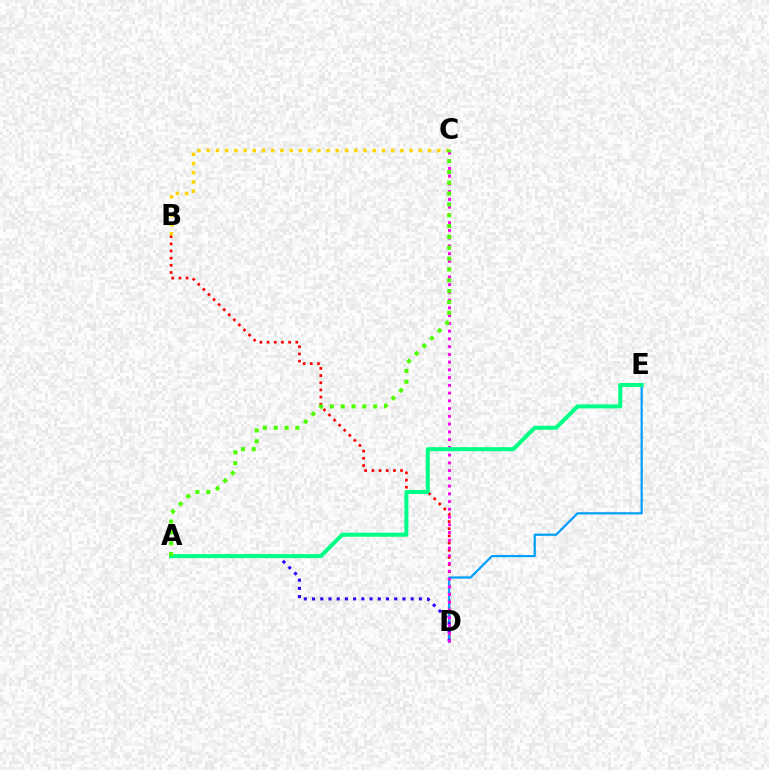{('B', 'D'): [{'color': '#ff0000', 'line_style': 'dotted', 'thickness': 1.95}], ('D', 'E'): [{'color': '#009eff', 'line_style': 'solid', 'thickness': 1.6}], ('B', 'C'): [{'color': '#ffd500', 'line_style': 'dotted', 'thickness': 2.51}], ('A', 'D'): [{'color': '#3700ff', 'line_style': 'dotted', 'thickness': 2.23}], ('C', 'D'): [{'color': '#ff00ed', 'line_style': 'dotted', 'thickness': 2.11}], ('A', 'E'): [{'color': '#00ff86', 'line_style': 'solid', 'thickness': 2.9}], ('A', 'C'): [{'color': '#4fff00', 'line_style': 'dotted', 'thickness': 2.94}]}